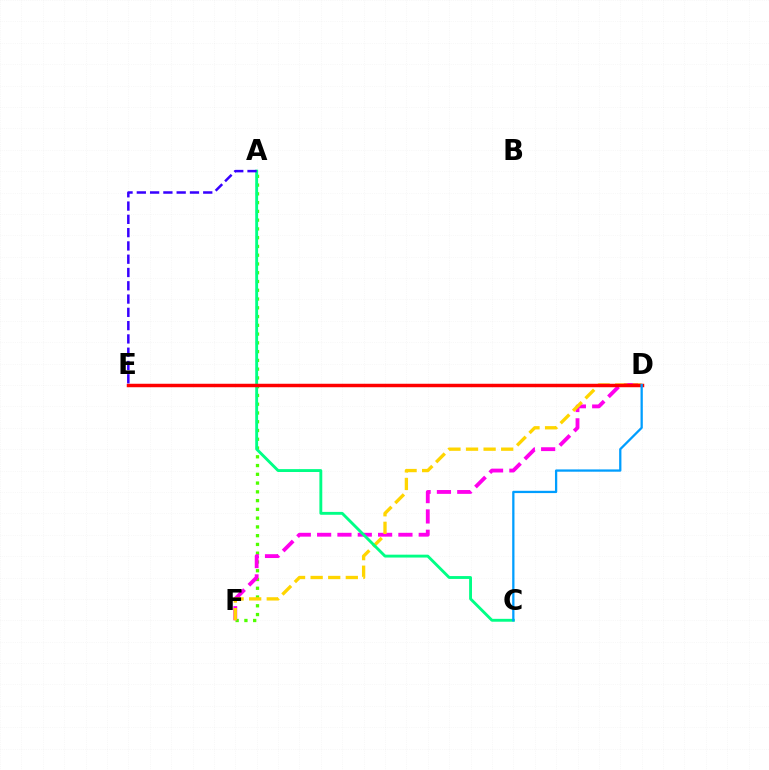{('A', 'F'): [{'color': '#4fff00', 'line_style': 'dotted', 'thickness': 2.38}], ('D', 'F'): [{'color': '#ff00ed', 'line_style': 'dashed', 'thickness': 2.76}, {'color': '#ffd500', 'line_style': 'dashed', 'thickness': 2.39}], ('A', 'C'): [{'color': '#00ff86', 'line_style': 'solid', 'thickness': 2.07}], ('D', 'E'): [{'color': '#ff0000', 'line_style': 'solid', 'thickness': 2.5}], ('A', 'E'): [{'color': '#3700ff', 'line_style': 'dashed', 'thickness': 1.8}], ('C', 'D'): [{'color': '#009eff', 'line_style': 'solid', 'thickness': 1.64}]}